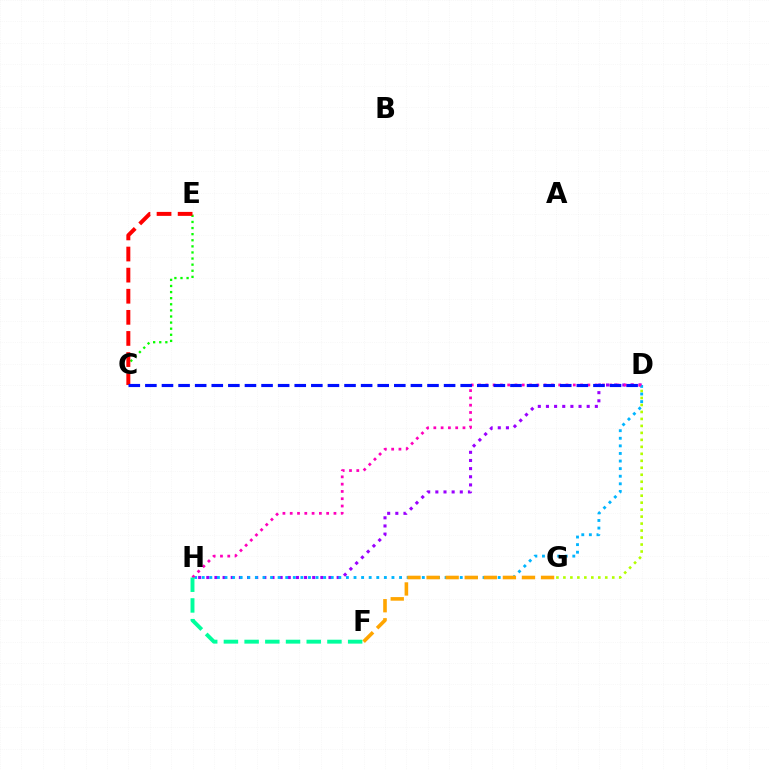{('C', 'E'): [{'color': '#08ff00', 'line_style': 'dotted', 'thickness': 1.66}, {'color': '#ff0000', 'line_style': 'dashed', 'thickness': 2.87}], ('D', 'H'): [{'color': '#9b00ff', 'line_style': 'dotted', 'thickness': 2.21}, {'color': '#00b5ff', 'line_style': 'dotted', 'thickness': 2.06}, {'color': '#ff00bd', 'line_style': 'dotted', 'thickness': 1.98}], ('D', 'G'): [{'color': '#b3ff00', 'line_style': 'dotted', 'thickness': 1.9}], ('F', 'G'): [{'color': '#ffa500', 'line_style': 'dashed', 'thickness': 2.59}], ('F', 'H'): [{'color': '#00ff9d', 'line_style': 'dashed', 'thickness': 2.81}], ('C', 'D'): [{'color': '#0010ff', 'line_style': 'dashed', 'thickness': 2.25}]}